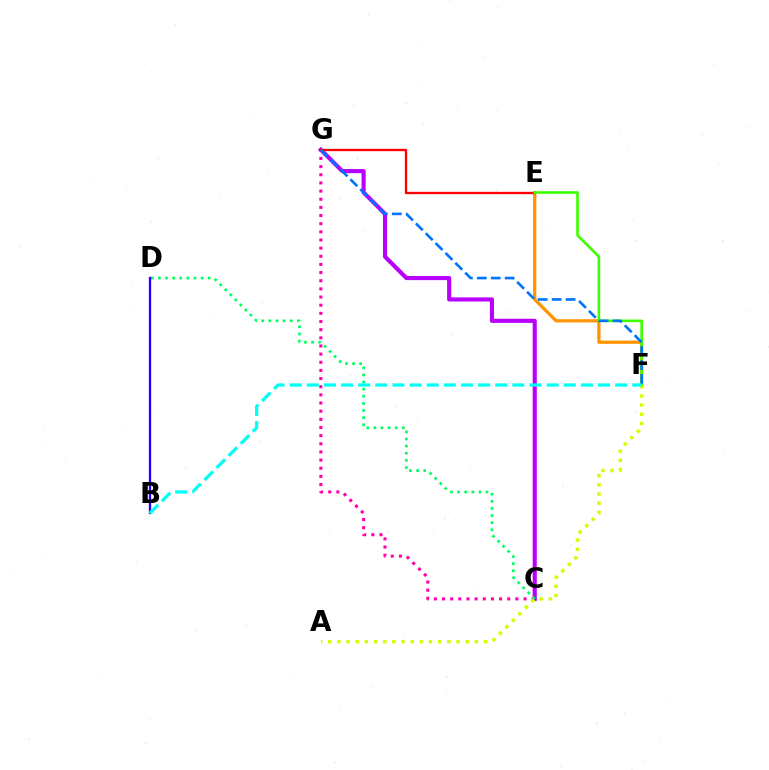{('E', 'F'): [{'color': '#ff9400', 'line_style': 'solid', 'thickness': 2.33}, {'color': '#3dff00', 'line_style': 'solid', 'thickness': 1.89}], ('C', 'G'): [{'color': '#ff00ac', 'line_style': 'dotted', 'thickness': 2.21}, {'color': '#b900ff', 'line_style': 'solid', 'thickness': 2.97}], ('E', 'G'): [{'color': '#ff0000', 'line_style': 'solid', 'thickness': 1.68}], ('F', 'G'): [{'color': '#0074ff', 'line_style': 'dashed', 'thickness': 1.9}], ('C', 'D'): [{'color': '#00ff5c', 'line_style': 'dotted', 'thickness': 1.94}], ('A', 'F'): [{'color': '#d1ff00', 'line_style': 'dotted', 'thickness': 2.49}], ('B', 'D'): [{'color': '#2500ff', 'line_style': 'solid', 'thickness': 1.67}], ('B', 'F'): [{'color': '#00fff6', 'line_style': 'dashed', 'thickness': 2.33}]}